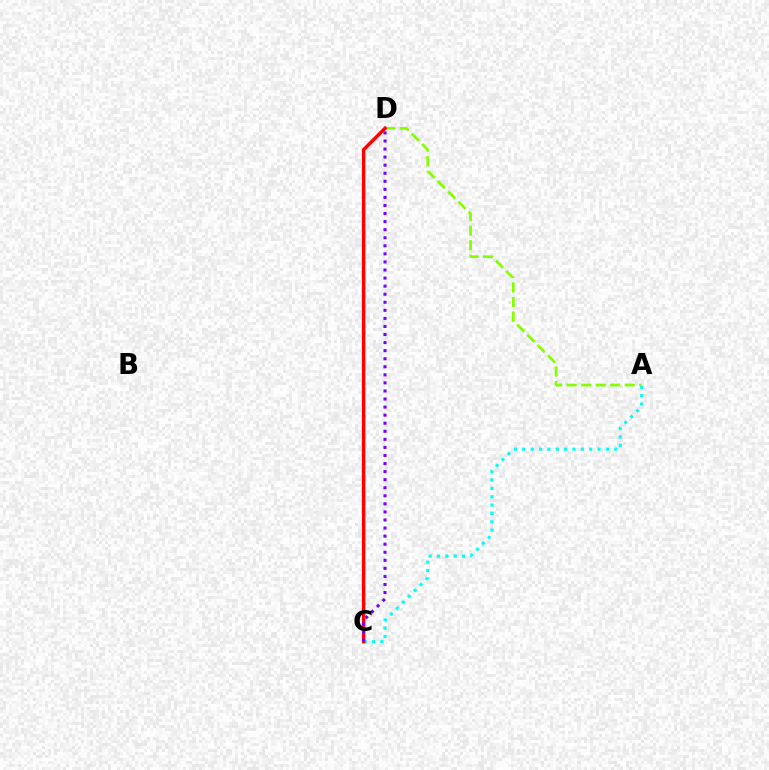{('A', 'D'): [{'color': '#84ff00', 'line_style': 'dashed', 'thickness': 1.97}], ('A', 'C'): [{'color': '#00fff6', 'line_style': 'dotted', 'thickness': 2.27}], ('C', 'D'): [{'color': '#ff0000', 'line_style': 'solid', 'thickness': 2.46}, {'color': '#7200ff', 'line_style': 'dotted', 'thickness': 2.19}]}